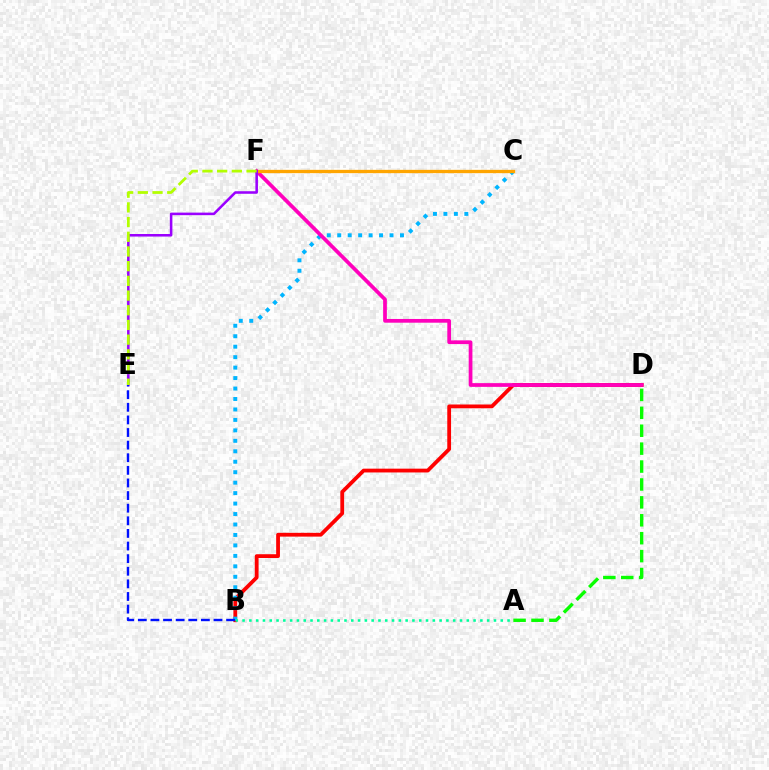{('B', 'D'): [{'color': '#ff0000', 'line_style': 'solid', 'thickness': 2.73}], ('B', 'C'): [{'color': '#00b5ff', 'line_style': 'dotted', 'thickness': 2.84}], ('D', 'F'): [{'color': '#ff00bd', 'line_style': 'solid', 'thickness': 2.68}], ('A', 'D'): [{'color': '#08ff00', 'line_style': 'dashed', 'thickness': 2.43}], ('C', 'F'): [{'color': '#ffa500', 'line_style': 'solid', 'thickness': 2.39}], ('E', 'F'): [{'color': '#9b00ff', 'line_style': 'solid', 'thickness': 1.84}, {'color': '#b3ff00', 'line_style': 'dashed', 'thickness': 2.0}], ('A', 'B'): [{'color': '#00ff9d', 'line_style': 'dotted', 'thickness': 1.85}], ('B', 'E'): [{'color': '#0010ff', 'line_style': 'dashed', 'thickness': 1.71}]}